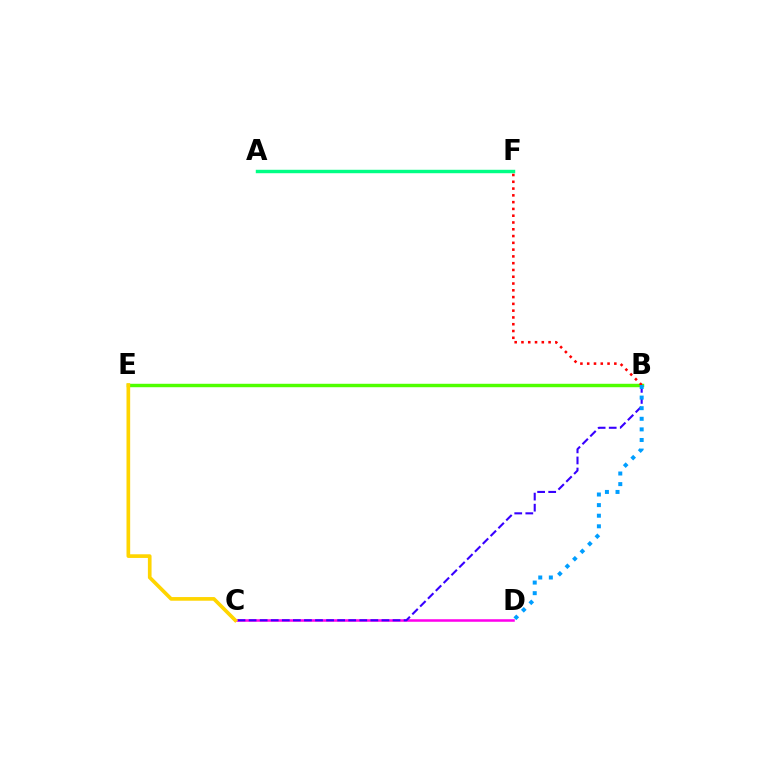{('C', 'D'): [{'color': '#ff00ed', 'line_style': 'solid', 'thickness': 1.83}], ('B', 'E'): [{'color': '#4fff00', 'line_style': 'solid', 'thickness': 2.47}], ('A', 'F'): [{'color': '#00ff86', 'line_style': 'solid', 'thickness': 2.47}], ('B', 'C'): [{'color': '#3700ff', 'line_style': 'dashed', 'thickness': 1.5}], ('B', 'F'): [{'color': '#ff0000', 'line_style': 'dotted', 'thickness': 1.84}], ('C', 'E'): [{'color': '#ffd500', 'line_style': 'solid', 'thickness': 2.64}], ('B', 'D'): [{'color': '#009eff', 'line_style': 'dotted', 'thickness': 2.88}]}